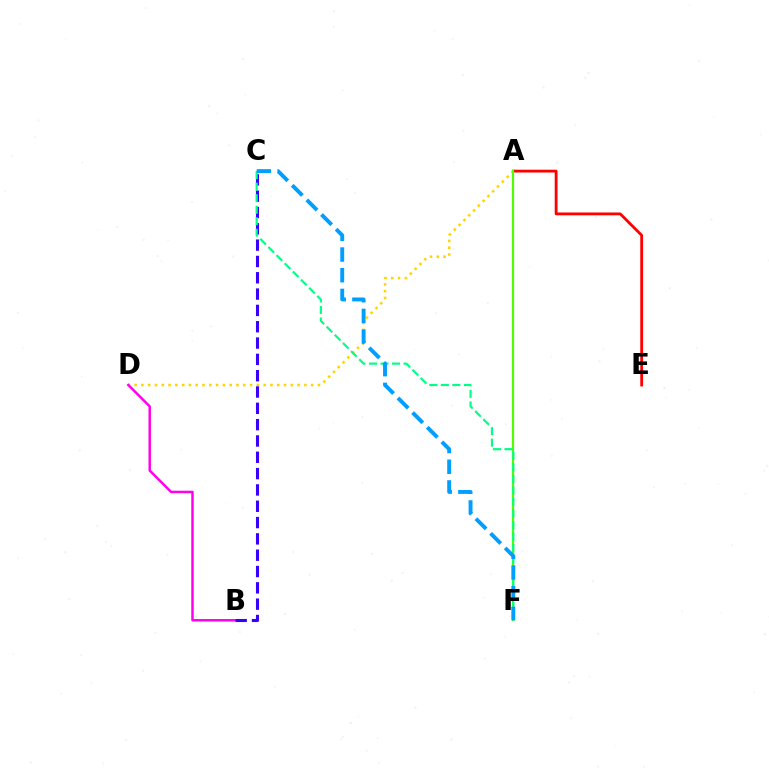{('A', 'E'): [{'color': '#ff0000', 'line_style': 'solid', 'thickness': 2.03}], ('A', 'D'): [{'color': '#ffd500', 'line_style': 'dotted', 'thickness': 1.85}], ('B', 'D'): [{'color': '#ff00ed', 'line_style': 'solid', 'thickness': 1.78}], ('A', 'F'): [{'color': '#4fff00', 'line_style': 'solid', 'thickness': 1.58}], ('B', 'C'): [{'color': '#3700ff', 'line_style': 'dashed', 'thickness': 2.22}], ('C', 'F'): [{'color': '#00ff86', 'line_style': 'dashed', 'thickness': 1.57}, {'color': '#009eff', 'line_style': 'dashed', 'thickness': 2.81}]}